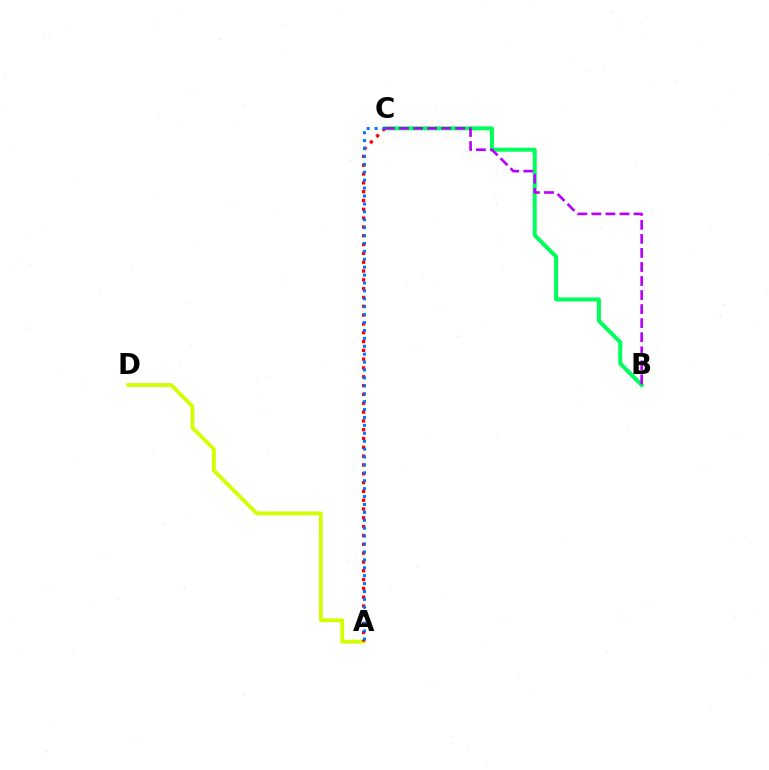{('A', 'D'): [{'color': '#d1ff00', 'line_style': 'solid', 'thickness': 2.74}], ('B', 'C'): [{'color': '#00ff5c', 'line_style': 'solid', 'thickness': 2.88}, {'color': '#b900ff', 'line_style': 'dashed', 'thickness': 1.91}], ('A', 'C'): [{'color': '#ff0000', 'line_style': 'dotted', 'thickness': 2.4}, {'color': '#0074ff', 'line_style': 'dotted', 'thickness': 2.15}]}